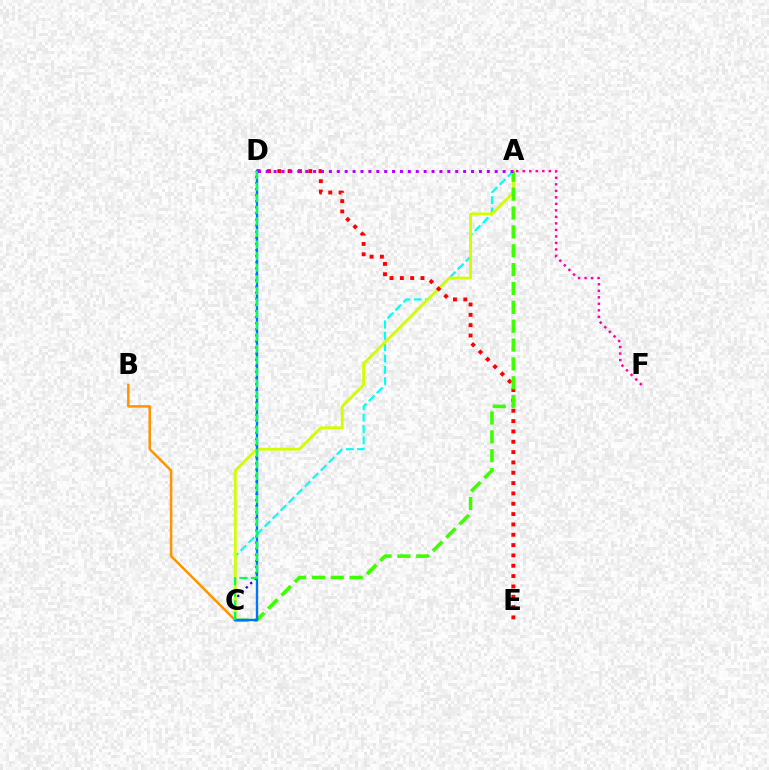{('B', 'C'): [{'color': '#ff9400', 'line_style': 'solid', 'thickness': 1.79}], ('C', 'D'): [{'color': '#2500ff', 'line_style': 'dotted', 'thickness': 1.66}, {'color': '#0074ff', 'line_style': 'solid', 'thickness': 1.71}, {'color': '#00ff5c', 'line_style': 'dashed', 'thickness': 1.57}], ('A', 'C'): [{'color': '#00fff6', 'line_style': 'dashed', 'thickness': 1.54}, {'color': '#d1ff00', 'line_style': 'solid', 'thickness': 2.04}, {'color': '#3dff00', 'line_style': 'dashed', 'thickness': 2.56}], ('A', 'F'): [{'color': '#ff00ac', 'line_style': 'dotted', 'thickness': 1.77}], ('D', 'E'): [{'color': '#ff0000', 'line_style': 'dotted', 'thickness': 2.81}], ('A', 'D'): [{'color': '#b900ff', 'line_style': 'dotted', 'thickness': 2.15}]}